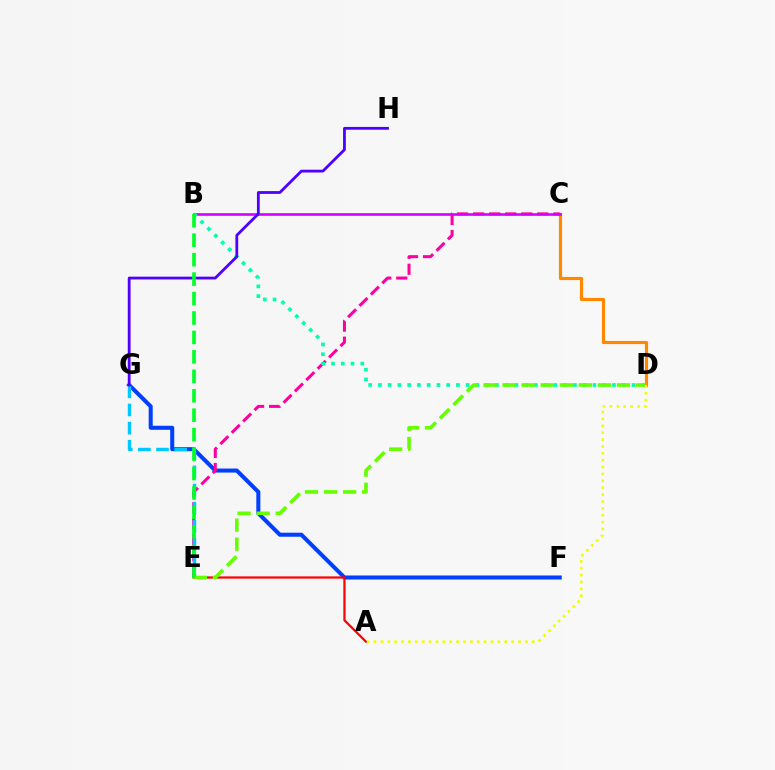{('C', 'D'): [{'color': '#ff8800', 'line_style': 'solid', 'thickness': 2.29}], ('F', 'G'): [{'color': '#003fff', 'line_style': 'solid', 'thickness': 2.91}], ('C', 'E'): [{'color': '#ff00a0', 'line_style': 'dashed', 'thickness': 2.18}], ('A', 'E'): [{'color': '#ff0000', 'line_style': 'solid', 'thickness': 1.59}], ('E', 'G'): [{'color': '#00c7ff', 'line_style': 'dashed', 'thickness': 2.46}], ('B', 'C'): [{'color': '#d600ff', 'line_style': 'solid', 'thickness': 1.88}], ('B', 'D'): [{'color': '#00ffaf', 'line_style': 'dotted', 'thickness': 2.65}], ('D', 'E'): [{'color': '#66ff00', 'line_style': 'dashed', 'thickness': 2.59}], ('G', 'H'): [{'color': '#4f00ff', 'line_style': 'solid', 'thickness': 2.01}], ('B', 'E'): [{'color': '#00ff27', 'line_style': 'dashed', 'thickness': 2.64}], ('A', 'D'): [{'color': '#eeff00', 'line_style': 'dotted', 'thickness': 1.87}]}